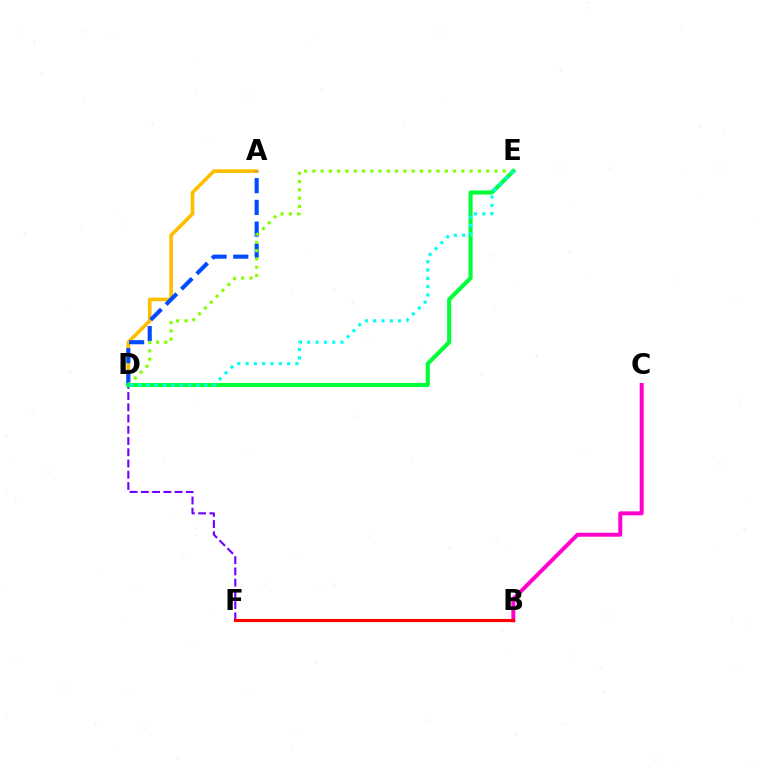{('A', 'D'): [{'color': '#ffbd00', 'line_style': 'solid', 'thickness': 2.62}, {'color': '#004bff', 'line_style': 'dashed', 'thickness': 2.95}], ('D', 'F'): [{'color': '#7200ff', 'line_style': 'dashed', 'thickness': 1.53}], ('B', 'C'): [{'color': '#ff00cf', 'line_style': 'solid', 'thickness': 2.85}], ('D', 'E'): [{'color': '#84ff00', 'line_style': 'dotted', 'thickness': 2.25}, {'color': '#00ff39', 'line_style': 'solid', 'thickness': 2.95}, {'color': '#00fff6', 'line_style': 'dotted', 'thickness': 2.26}], ('B', 'F'): [{'color': '#ff0000', 'line_style': 'solid', 'thickness': 2.24}]}